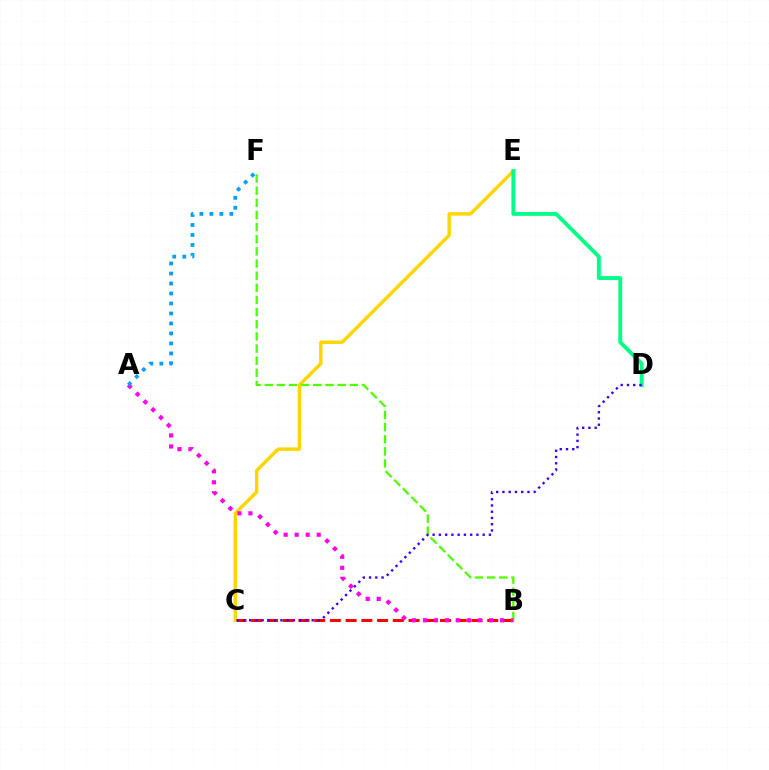{('B', 'C'): [{'color': '#ff0000', 'line_style': 'dashed', 'thickness': 2.14}], ('C', 'E'): [{'color': '#ffd500', 'line_style': 'solid', 'thickness': 2.47}], ('D', 'E'): [{'color': '#00ff86', 'line_style': 'solid', 'thickness': 2.8}], ('B', 'F'): [{'color': '#4fff00', 'line_style': 'dashed', 'thickness': 1.65}], ('C', 'D'): [{'color': '#3700ff', 'line_style': 'dotted', 'thickness': 1.7}], ('A', 'B'): [{'color': '#ff00ed', 'line_style': 'dotted', 'thickness': 2.99}], ('A', 'F'): [{'color': '#009eff', 'line_style': 'dotted', 'thickness': 2.71}]}